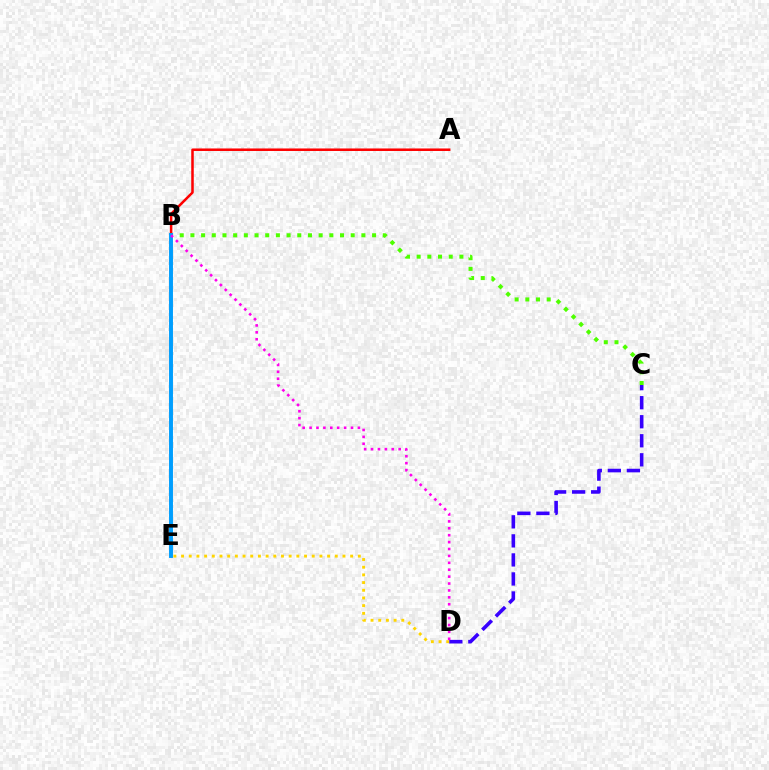{('B', 'C'): [{'color': '#4fff00', 'line_style': 'dotted', 'thickness': 2.9}], ('B', 'E'): [{'color': '#00ff86', 'line_style': 'solid', 'thickness': 1.78}, {'color': '#009eff', 'line_style': 'solid', 'thickness': 2.82}], ('C', 'D'): [{'color': '#3700ff', 'line_style': 'dashed', 'thickness': 2.59}], ('A', 'B'): [{'color': '#ff0000', 'line_style': 'solid', 'thickness': 1.82}], ('D', 'E'): [{'color': '#ffd500', 'line_style': 'dotted', 'thickness': 2.09}], ('B', 'D'): [{'color': '#ff00ed', 'line_style': 'dotted', 'thickness': 1.88}]}